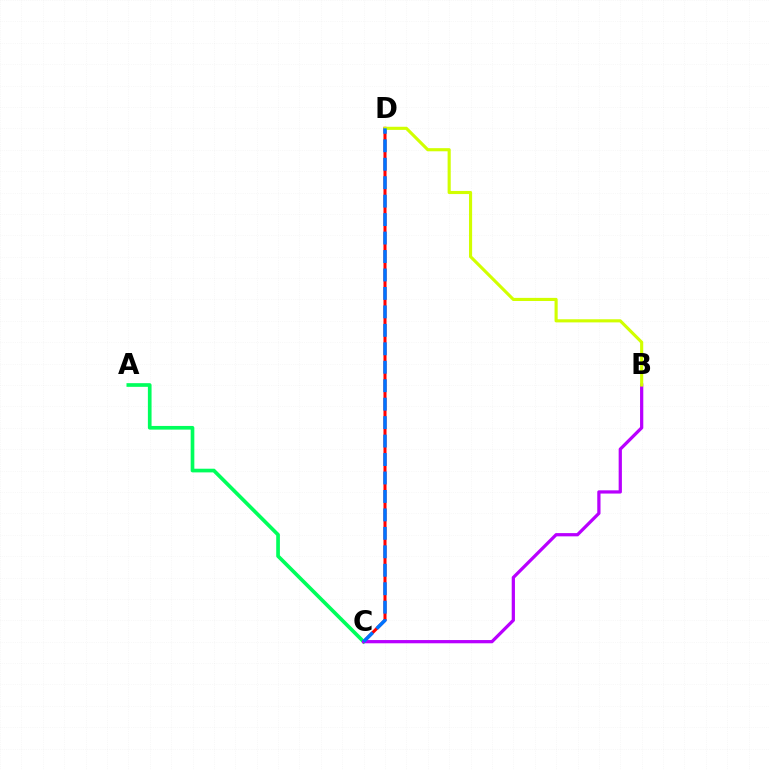{('C', 'D'): [{'color': '#ff0000', 'line_style': 'solid', 'thickness': 2.19}, {'color': '#0074ff', 'line_style': 'dashed', 'thickness': 2.51}], ('A', 'C'): [{'color': '#00ff5c', 'line_style': 'solid', 'thickness': 2.65}], ('B', 'C'): [{'color': '#b900ff', 'line_style': 'solid', 'thickness': 2.33}], ('B', 'D'): [{'color': '#d1ff00', 'line_style': 'solid', 'thickness': 2.25}]}